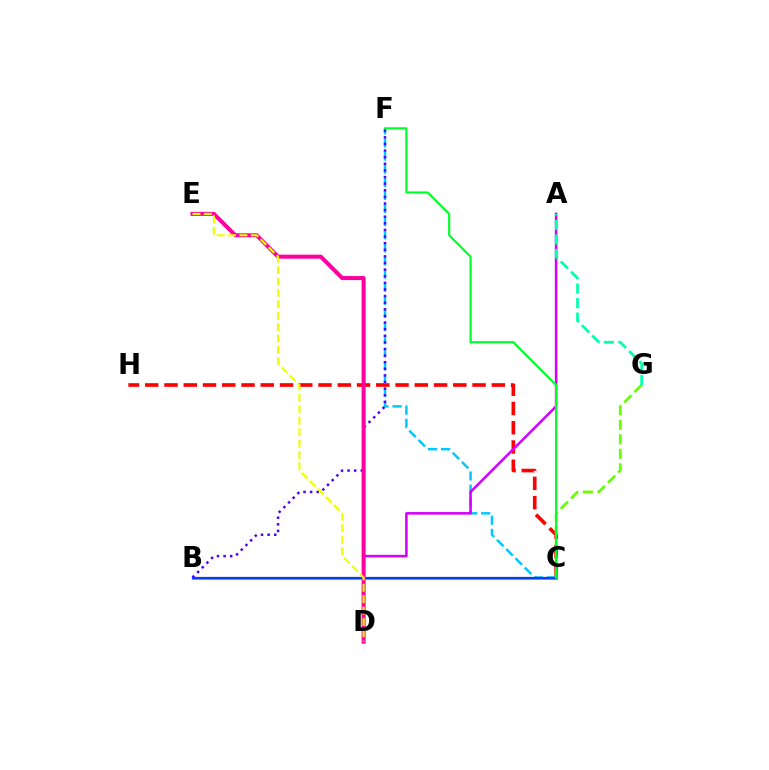{('C', 'H'): [{'color': '#ff0000', 'line_style': 'dashed', 'thickness': 2.62}], ('C', 'F'): [{'color': '#00c7ff', 'line_style': 'dashed', 'thickness': 1.78}, {'color': '#00ff27', 'line_style': 'solid', 'thickness': 1.56}], ('C', 'G'): [{'color': '#66ff00', 'line_style': 'dashed', 'thickness': 1.97}], ('B', 'C'): [{'color': '#ff8800', 'line_style': 'solid', 'thickness': 2.24}, {'color': '#003fff', 'line_style': 'solid', 'thickness': 1.59}], ('A', 'D'): [{'color': '#d600ff', 'line_style': 'solid', 'thickness': 1.84}], ('B', 'F'): [{'color': '#4f00ff', 'line_style': 'dotted', 'thickness': 1.8}], ('D', 'E'): [{'color': '#ff00a0', 'line_style': 'solid', 'thickness': 2.9}, {'color': '#eeff00', 'line_style': 'dashed', 'thickness': 1.55}], ('A', 'G'): [{'color': '#00ffaf', 'line_style': 'dashed', 'thickness': 1.97}]}